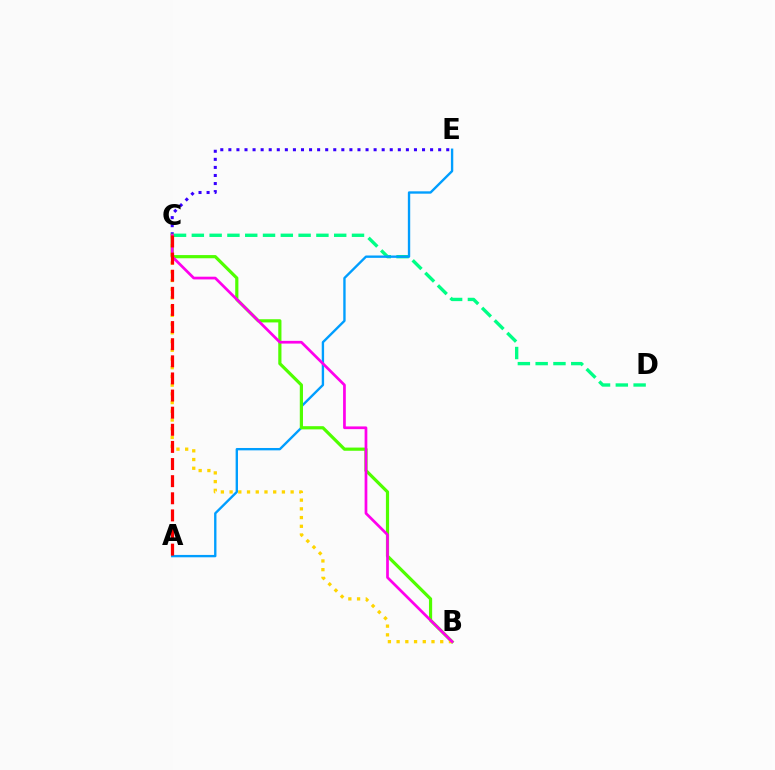{('C', 'E'): [{'color': '#3700ff', 'line_style': 'dotted', 'thickness': 2.19}], ('C', 'D'): [{'color': '#00ff86', 'line_style': 'dashed', 'thickness': 2.42}], ('A', 'E'): [{'color': '#009eff', 'line_style': 'solid', 'thickness': 1.7}], ('B', 'C'): [{'color': '#4fff00', 'line_style': 'solid', 'thickness': 2.3}, {'color': '#ffd500', 'line_style': 'dotted', 'thickness': 2.37}, {'color': '#ff00ed', 'line_style': 'solid', 'thickness': 1.96}], ('A', 'C'): [{'color': '#ff0000', 'line_style': 'dashed', 'thickness': 2.33}]}